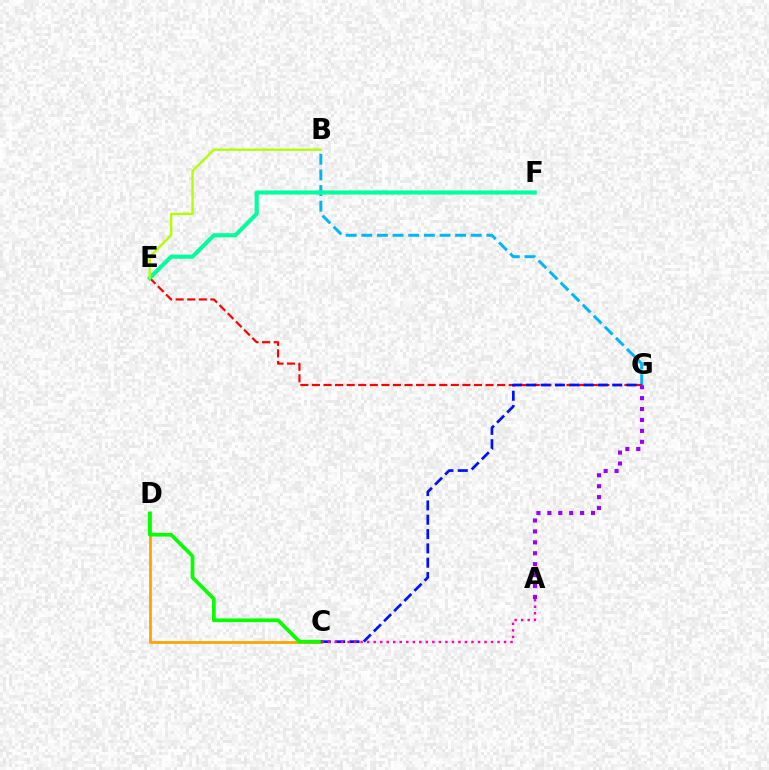{('B', 'G'): [{'color': '#00b5ff', 'line_style': 'dashed', 'thickness': 2.12}], ('C', 'D'): [{'color': '#ffa500', 'line_style': 'solid', 'thickness': 2.02}, {'color': '#08ff00', 'line_style': 'solid', 'thickness': 2.68}], ('E', 'G'): [{'color': '#ff0000', 'line_style': 'dashed', 'thickness': 1.57}], ('E', 'F'): [{'color': '#00ff9d', 'line_style': 'solid', 'thickness': 2.97}], ('C', 'G'): [{'color': '#0010ff', 'line_style': 'dashed', 'thickness': 1.95}], ('B', 'E'): [{'color': '#b3ff00', 'line_style': 'solid', 'thickness': 1.69}], ('A', 'G'): [{'color': '#9b00ff', 'line_style': 'dotted', 'thickness': 2.97}], ('A', 'C'): [{'color': '#ff00bd', 'line_style': 'dotted', 'thickness': 1.77}]}